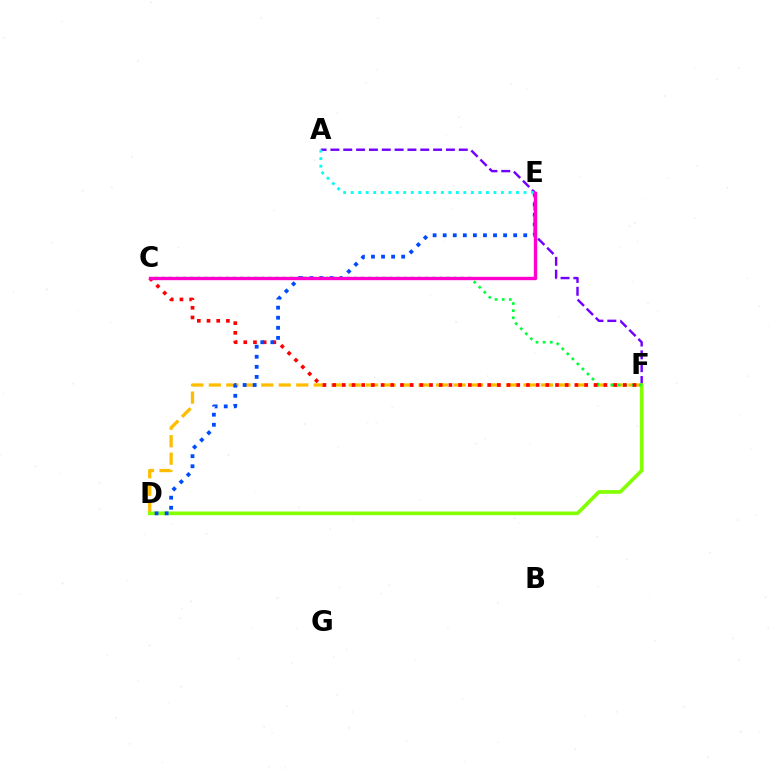{('A', 'F'): [{'color': '#7200ff', 'line_style': 'dashed', 'thickness': 1.74}], ('D', 'F'): [{'color': '#ffbd00', 'line_style': 'dashed', 'thickness': 2.37}, {'color': '#84ff00', 'line_style': 'solid', 'thickness': 2.62}], ('C', 'F'): [{'color': '#00ff39', 'line_style': 'dotted', 'thickness': 1.93}, {'color': '#ff0000', 'line_style': 'dotted', 'thickness': 2.63}], ('D', 'E'): [{'color': '#004bff', 'line_style': 'dotted', 'thickness': 2.74}], ('A', 'E'): [{'color': '#00fff6', 'line_style': 'dotted', 'thickness': 2.04}], ('C', 'E'): [{'color': '#ff00cf', 'line_style': 'solid', 'thickness': 2.42}]}